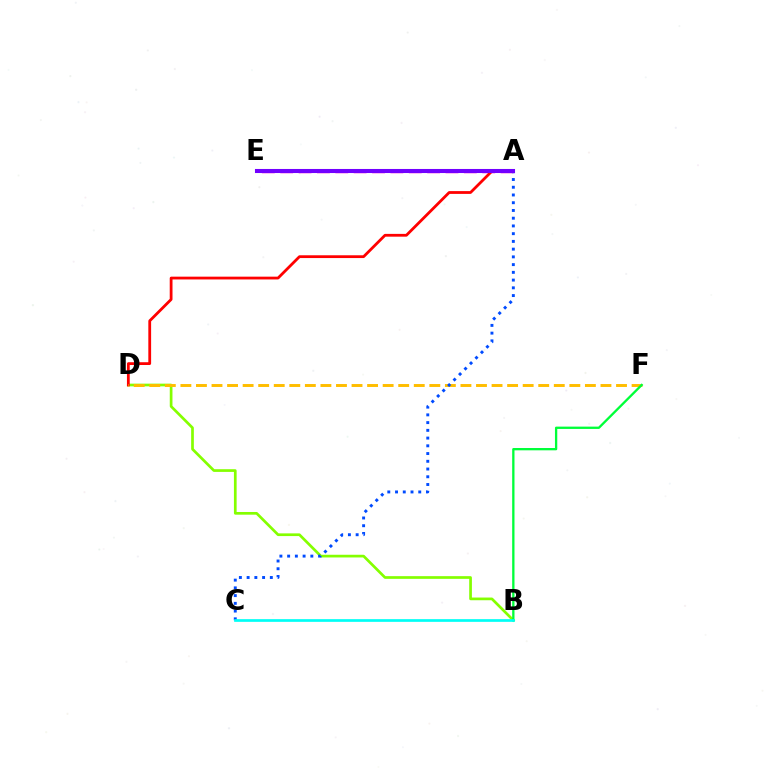{('A', 'E'): [{'color': '#ff00cf', 'line_style': 'dashed', 'thickness': 2.5}, {'color': '#7200ff', 'line_style': 'solid', 'thickness': 2.93}], ('B', 'D'): [{'color': '#84ff00', 'line_style': 'solid', 'thickness': 1.94}], ('A', 'D'): [{'color': '#ff0000', 'line_style': 'solid', 'thickness': 2.01}], ('D', 'F'): [{'color': '#ffbd00', 'line_style': 'dashed', 'thickness': 2.11}], ('B', 'F'): [{'color': '#00ff39', 'line_style': 'solid', 'thickness': 1.66}], ('A', 'C'): [{'color': '#004bff', 'line_style': 'dotted', 'thickness': 2.1}], ('B', 'C'): [{'color': '#00fff6', 'line_style': 'solid', 'thickness': 1.94}]}